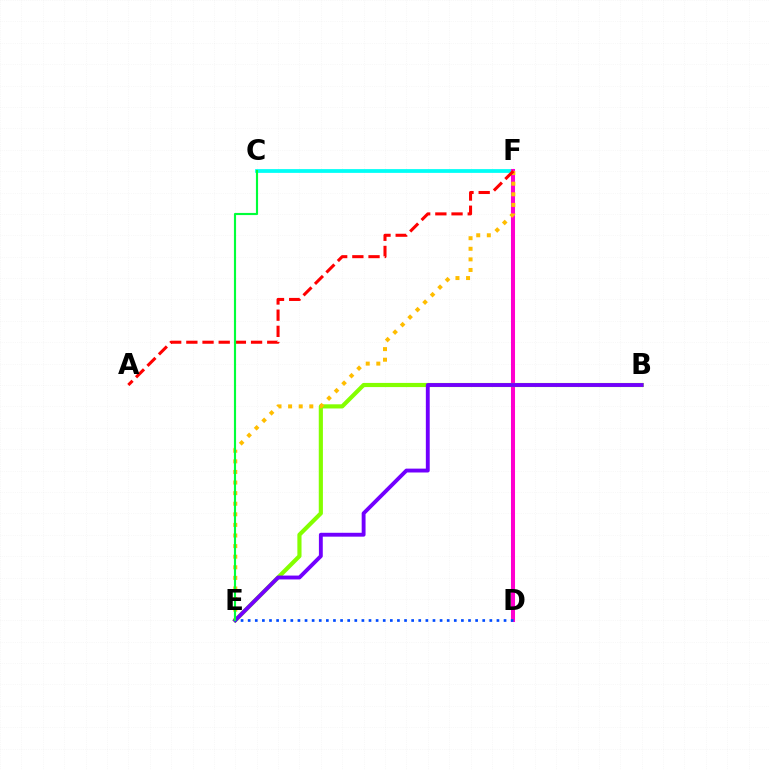{('C', 'F'): [{'color': '#00fff6', 'line_style': 'solid', 'thickness': 2.7}], ('D', 'F'): [{'color': '#ff00cf', 'line_style': 'solid', 'thickness': 2.91}], ('B', 'E'): [{'color': '#84ff00', 'line_style': 'solid', 'thickness': 2.99}, {'color': '#7200ff', 'line_style': 'solid', 'thickness': 2.79}], ('E', 'F'): [{'color': '#ffbd00', 'line_style': 'dotted', 'thickness': 2.88}], ('D', 'E'): [{'color': '#004bff', 'line_style': 'dotted', 'thickness': 1.93}], ('A', 'F'): [{'color': '#ff0000', 'line_style': 'dashed', 'thickness': 2.2}], ('C', 'E'): [{'color': '#00ff39', 'line_style': 'solid', 'thickness': 1.55}]}